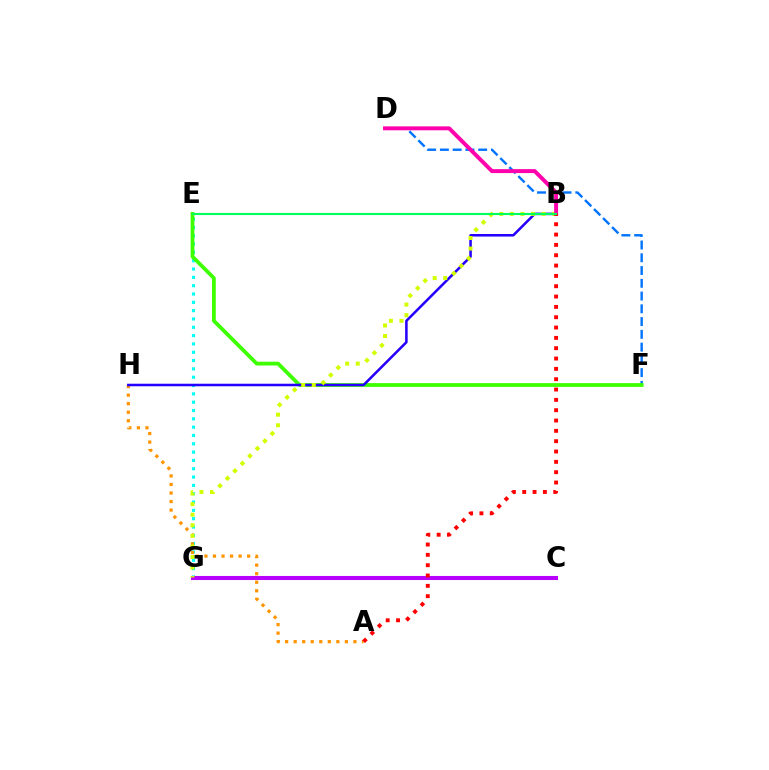{('E', 'G'): [{'color': '#00fff6', 'line_style': 'dotted', 'thickness': 2.26}], ('A', 'H'): [{'color': '#ff9400', 'line_style': 'dotted', 'thickness': 2.32}], ('D', 'F'): [{'color': '#0074ff', 'line_style': 'dashed', 'thickness': 1.73}], ('E', 'F'): [{'color': '#3dff00', 'line_style': 'solid', 'thickness': 2.71}], ('B', 'H'): [{'color': '#2500ff', 'line_style': 'solid', 'thickness': 1.83}], ('C', 'G'): [{'color': '#b900ff', 'line_style': 'solid', 'thickness': 2.93}], ('B', 'G'): [{'color': '#d1ff00', 'line_style': 'dotted', 'thickness': 2.87}], ('B', 'D'): [{'color': '#ff00ac', 'line_style': 'solid', 'thickness': 2.83}], ('A', 'B'): [{'color': '#ff0000', 'line_style': 'dotted', 'thickness': 2.81}], ('B', 'E'): [{'color': '#00ff5c', 'line_style': 'solid', 'thickness': 1.52}]}